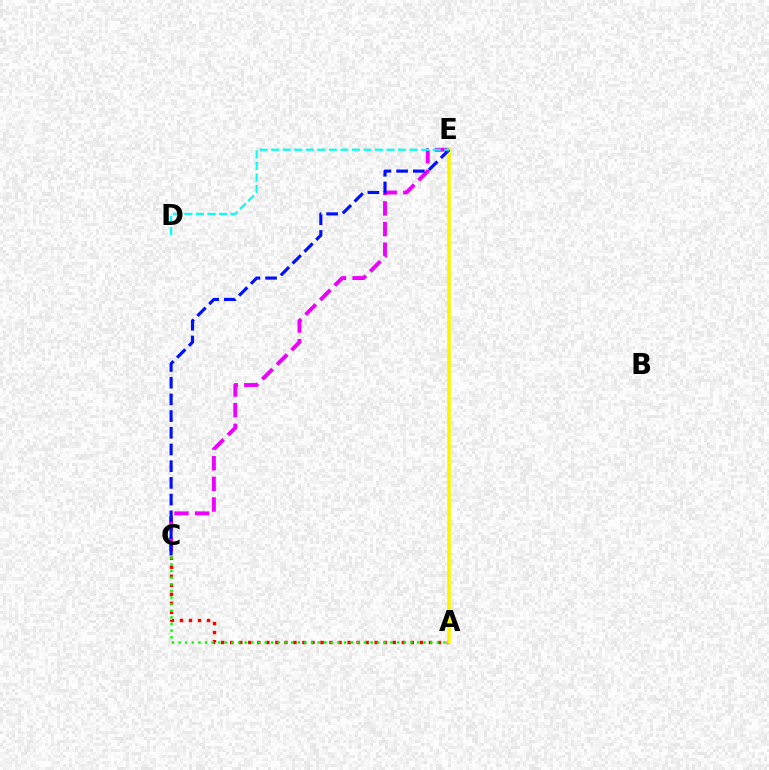{('A', 'C'): [{'color': '#ff0000', 'line_style': 'dotted', 'thickness': 2.45}, {'color': '#08ff00', 'line_style': 'dotted', 'thickness': 1.8}], ('C', 'E'): [{'color': '#ee00ff', 'line_style': 'dashed', 'thickness': 2.8}, {'color': '#0010ff', 'line_style': 'dashed', 'thickness': 2.27}], ('A', 'E'): [{'color': '#fcf500', 'line_style': 'solid', 'thickness': 2.57}], ('D', 'E'): [{'color': '#00fff6', 'line_style': 'dashed', 'thickness': 1.57}]}